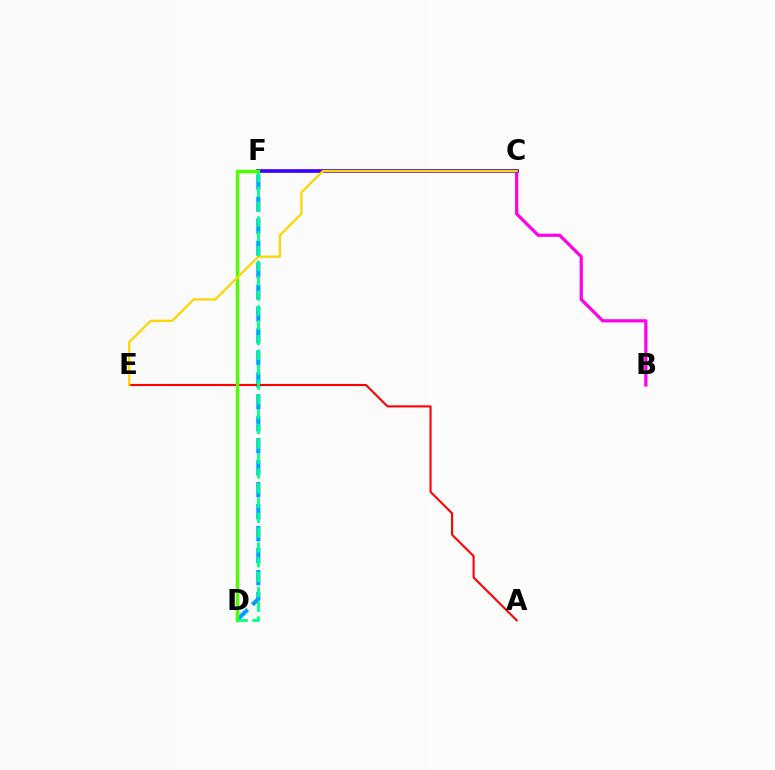{('D', 'F'): [{'color': '#009eff', 'line_style': 'dashed', 'thickness': 2.98}, {'color': '#4fff00', 'line_style': 'solid', 'thickness': 2.45}, {'color': '#00ff86', 'line_style': 'dashed', 'thickness': 2.01}], ('B', 'C'): [{'color': '#ff00ed', 'line_style': 'solid', 'thickness': 2.32}], ('A', 'E'): [{'color': '#ff0000', 'line_style': 'solid', 'thickness': 1.51}], ('C', 'F'): [{'color': '#3700ff', 'line_style': 'solid', 'thickness': 2.64}], ('C', 'E'): [{'color': '#ffd500', 'line_style': 'solid', 'thickness': 1.64}]}